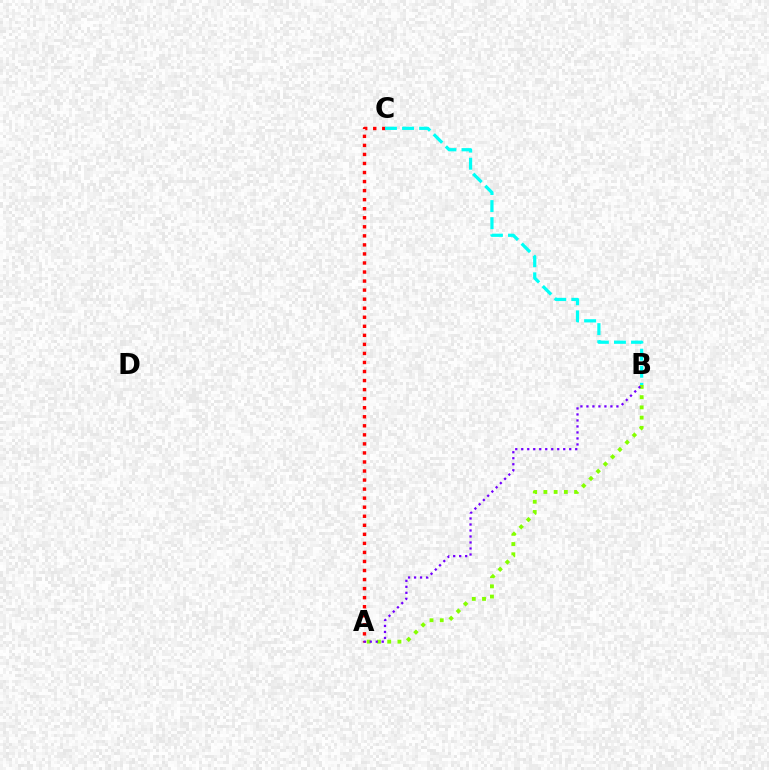{('A', 'B'): [{'color': '#84ff00', 'line_style': 'dotted', 'thickness': 2.78}, {'color': '#7200ff', 'line_style': 'dotted', 'thickness': 1.63}], ('A', 'C'): [{'color': '#ff0000', 'line_style': 'dotted', 'thickness': 2.46}], ('B', 'C'): [{'color': '#00fff6', 'line_style': 'dashed', 'thickness': 2.32}]}